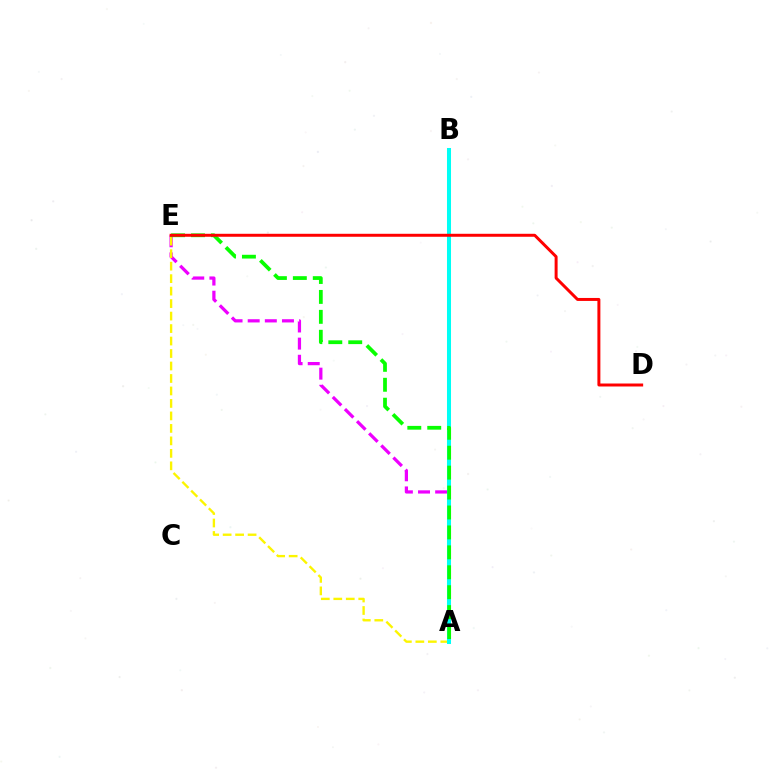{('A', 'E'): [{'color': '#ee00ff', 'line_style': 'dashed', 'thickness': 2.33}, {'color': '#fcf500', 'line_style': 'dashed', 'thickness': 1.7}, {'color': '#08ff00', 'line_style': 'dashed', 'thickness': 2.71}], ('A', 'B'): [{'color': '#0010ff', 'line_style': 'dotted', 'thickness': 1.89}, {'color': '#00fff6', 'line_style': 'solid', 'thickness': 2.89}], ('D', 'E'): [{'color': '#ff0000', 'line_style': 'solid', 'thickness': 2.14}]}